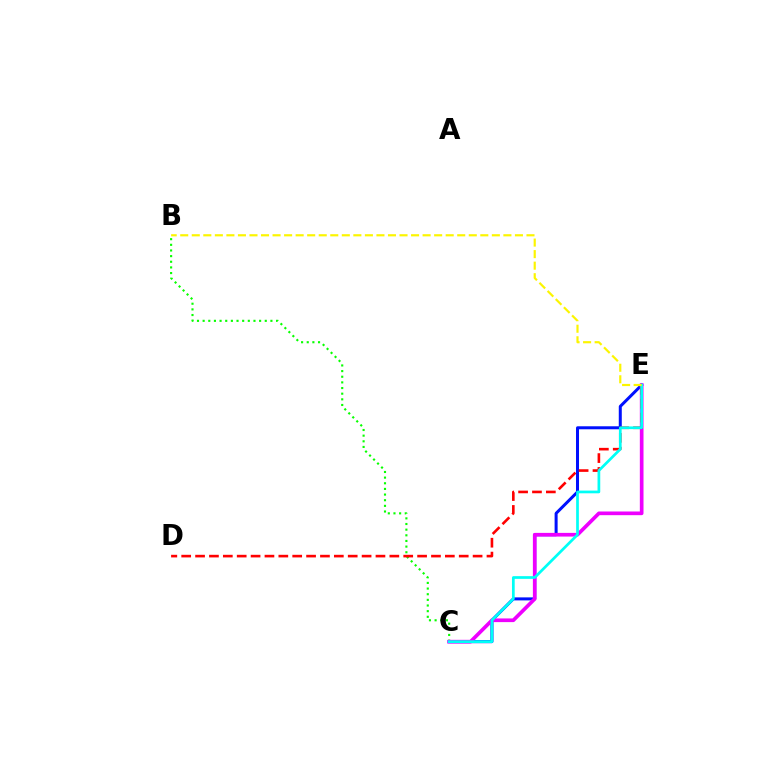{('B', 'C'): [{'color': '#08ff00', 'line_style': 'dotted', 'thickness': 1.53}], ('C', 'E'): [{'color': '#0010ff', 'line_style': 'solid', 'thickness': 2.17}, {'color': '#ee00ff', 'line_style': 'solid', 'thickness': 2.65}, {'color': '#00fff6', 'line_style': 'solid', 'thickness': 1.95}], ('D', 'E'): [{'color': '#ff0000', 'line_style': 'dashed', 'thickness': 1.89}], ('B', 'E'): [{'color': '#fcf500', 'line_style': 'dashed', 'thickness': 1.57}]}